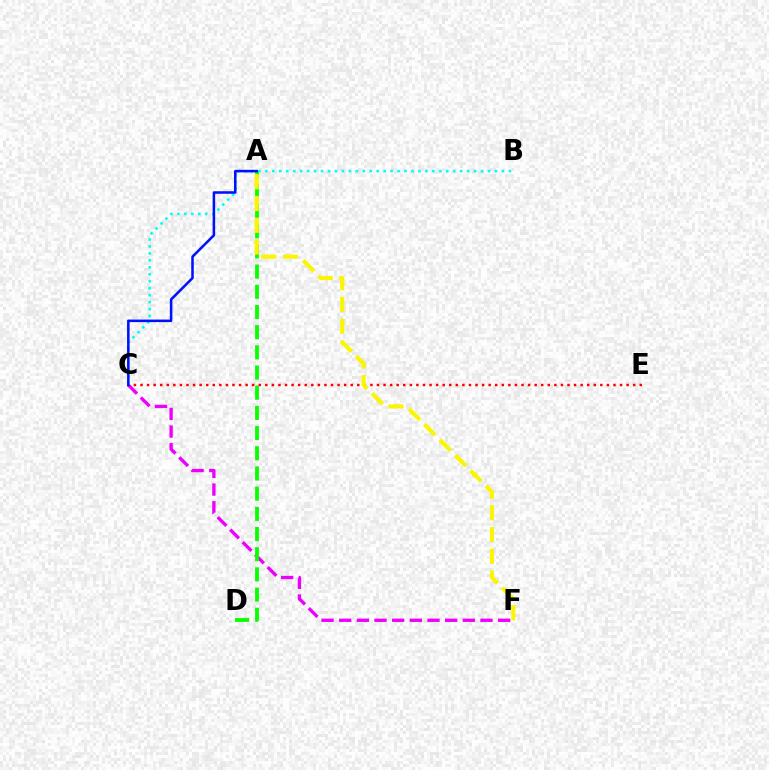{('C', 'F'): [{'color': '#ee00ff', 'line_style': 'dashed', 'thickness': 2.4}], ('C', 'E'): [{'color': '#ff0000', 'line_style': 'dotted', 'thickness': 1.78}], ('B', 'C'): [{'color': '#00fff6', 'line_style': 'dotted', 'thickness': 1.89}], ('A', 'D'): [{'color': '#08ff00', 'line_style': 'dashed', 'thickness': 2.74}], ('A', 'C'): [{'color': '#0010ff', 'line_style': 'solid', 'thickness': 1.83}], ('A', 'F'): [{'color': '#fcf500', 'line_style': 'dashed', 'thickness': 2.96}]}